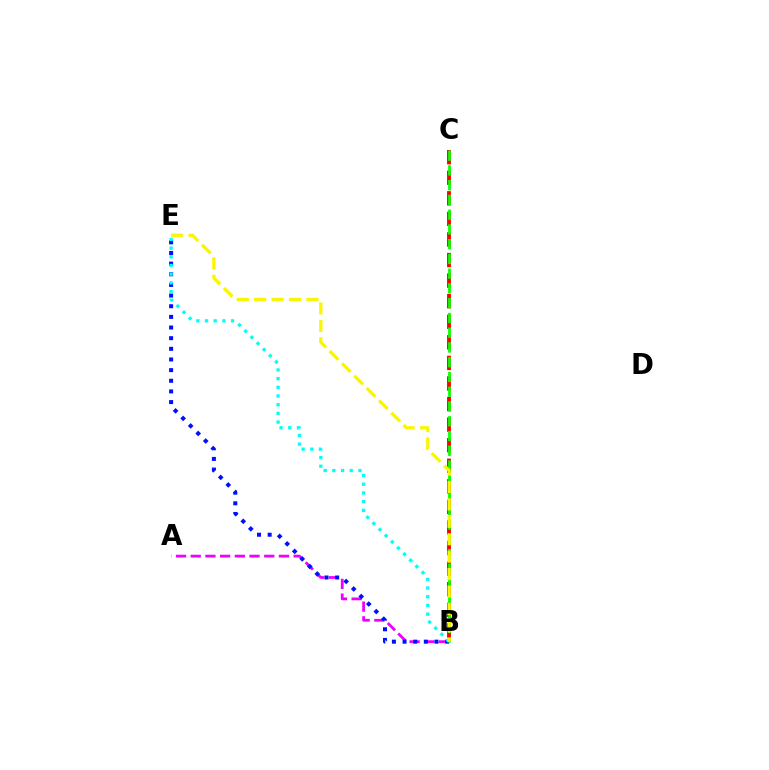{('B', 'C'): [{'color': '#ff0000', 'line_style': 'dashed', 'thickness': 2.79}, {'color': '#08ff00', 'line_style': 'dashed', 'thickness': 2.0}], ('A', 'B'): [{'color': '#ee00ff', 'line_style': 'dashed', 'thickness': 2.0}], ('B', 'E'): [{'color': '#0010ff', 'line_style': 'dotted', 'thickness': 2.89}, {'color': '#00fff6', 'line_style': 'dotted', 'thickness': 2.36}, {'color': '#fcf500', 'line_style': 'dashed', 'thickness': 2.37}]}